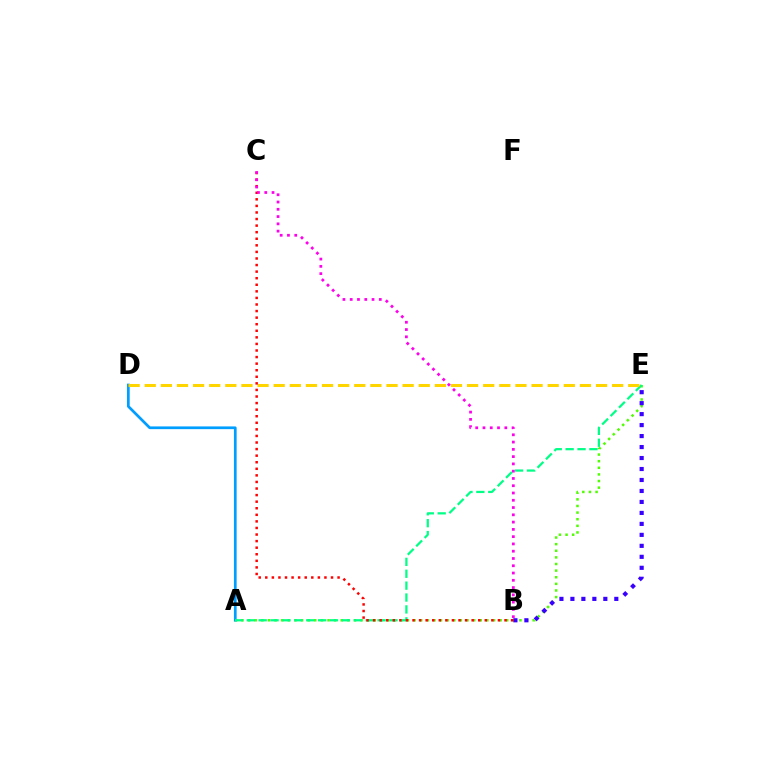{('A', 'D'): [{'color': '#009eff', 'line_style': 'solid', 'thickness': 1.96}], ('A', 'E'): [{'color': '#4fff00', 'line_style': 'dotted', 'thickness': 1.8}, {'color': '#00ff86', 'line_style': 'dashed', 'thickness': 1.61}], ('B', 'E'): [{'color': '#3700ff', 'line_style': 'dotted', 'thickness': 2.98}], ('D', 'E'): [{'color': '#ffd500', 'line_style': 'dashed', 'thickness': 2.19}], ('B', 'C'): [{'color': '#ff0000', 'line_style': 'dotted', 'thickness': 1.79}, {'color': '#ff00ed', 'line_style': 'dotted', 'thickness': 1.98}]}